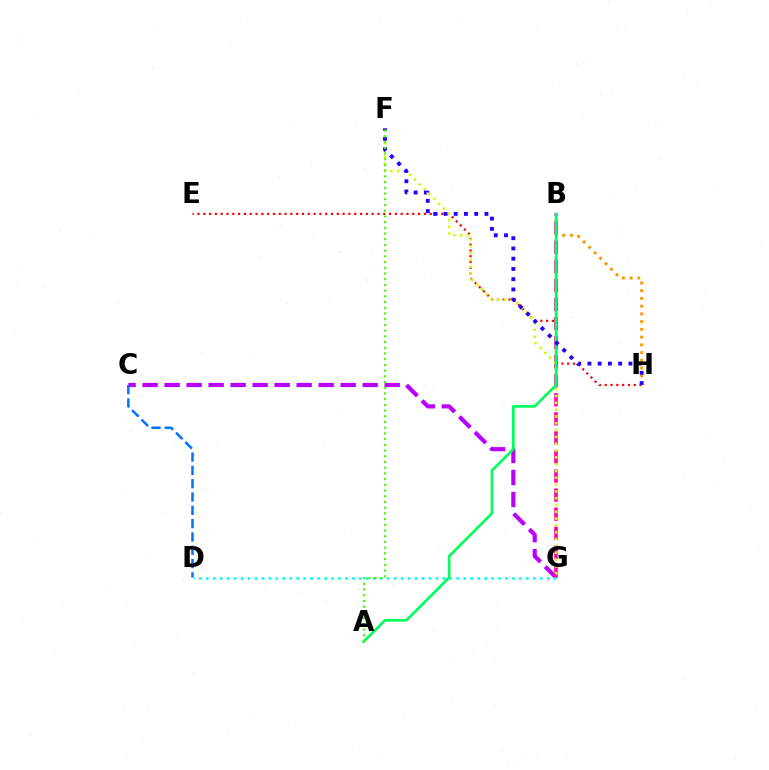{('C', 'G'): [{'color': '#b900ff', 'line_style': 'dashed', 'thickness': 2.99}], ('C', 'D'): [{'color': '#0074ff', 'line_style': 'dashed', 'thickness': 1.81}], ('B', 'G'): [{'color': '#ff00ac', 'line_style': 'dashed', 'thickness': 2.59}], ('E', 'H'): [{'color': '#ff0000', 'line_style': 'dotted', 'thickness': 1.58}], ('F', 'G'): [{'color': '#d1ff00', 'line_style': 'dotted', 'thickness': 1.85}], ('B', 'H'): [{'color': '#ff9400', 'line_style': 'dotted', 'thickness': 2.1}], ('D', 'G'): [{'color': '#00fff6', 'line_style': 'dotted', 'thickness': 1.89}], ('A', 'B'): [{'color': '#00ff5c', 'line_style': 'solid', 'thickness': 1.91}], ('F', 'H'): [{'color': '#2500ff', 'line_style': 'dotted', 'thickness': 2.78}], ('A', 'F'): [{'color': '#3dff00', 'line_style': 'dotted', 'thickness': 1.55}]}